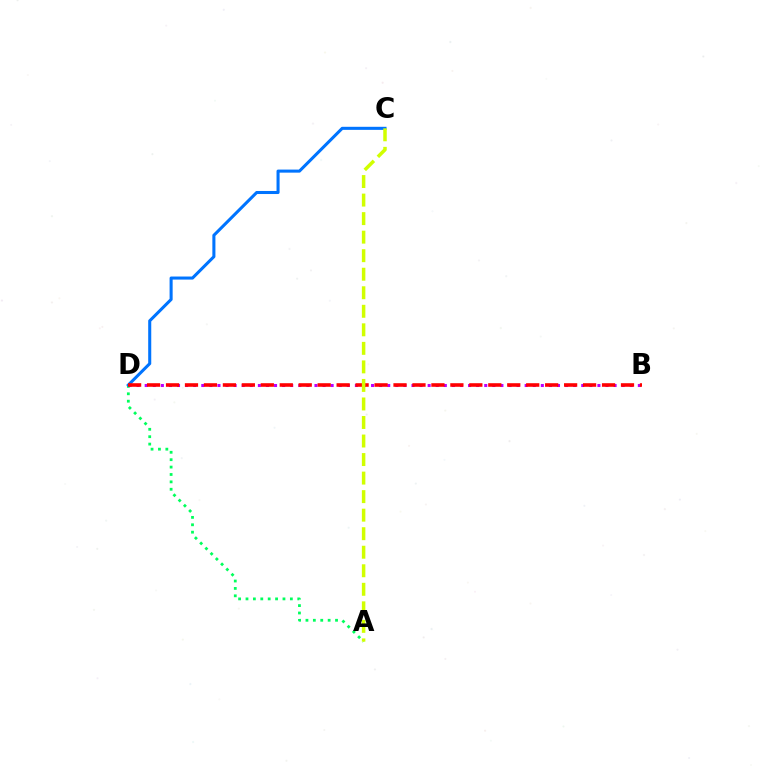{('A', 'D'): [{'color': '#00ff5c', 'line_style': 'dotted', 'thickness': 2.01}], ('B', 'D'): [{'color': '#b900ff', 'line_style': 'dotted', 'thickness': 2.2}, {'color': '#ff0000', 'line_style': 'dashed', 'thickness': 2.58}], ('C', 'D'): [{'color': '#0074ff', 'line_style': 'solid', 'thickness': 2.2}], ('A', 'C'): [{'color': '#d1ff00', 'line_style': 'dashed', 'thickness': 2.52}]}